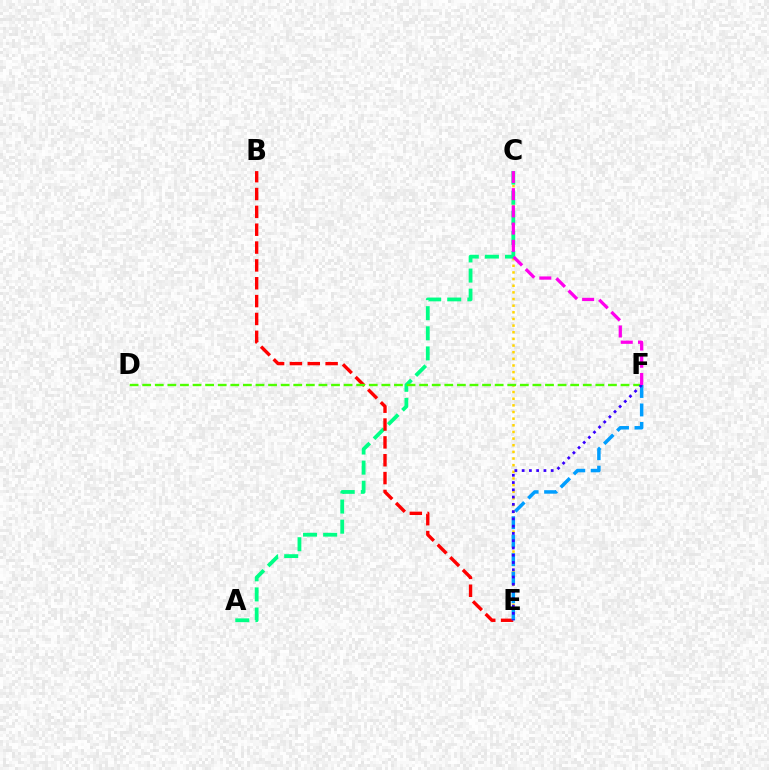{('C', 'E'): [{'color': '#ffd500', 'line_style': 'dotted', 'thickness': 1.81}], ('A', 'C'): [{'color': '#00ff86', 'line_style': 'dashed', 'thickness': 2.73}], ('B', 'E'): [{'color': '#ff0000', 'line_style': 'dashed', 'thickness': 2.42}], ('E', 'F'): [{'color': '#009eff', 'line_style': 'dashed', 'thickness': 2.51}, {'color': '#3700ff', 'line_style': 'dotted', 'thickness': 1.97}], ('D', 'F'): [{'color': '#4fff00', 'line_style': 'dashed', 'thickness': 1.71}], ('C', 'F'): [{'color': '#ff00ed', 'line_style': 'dashed', 'thickness': 2.34}]}